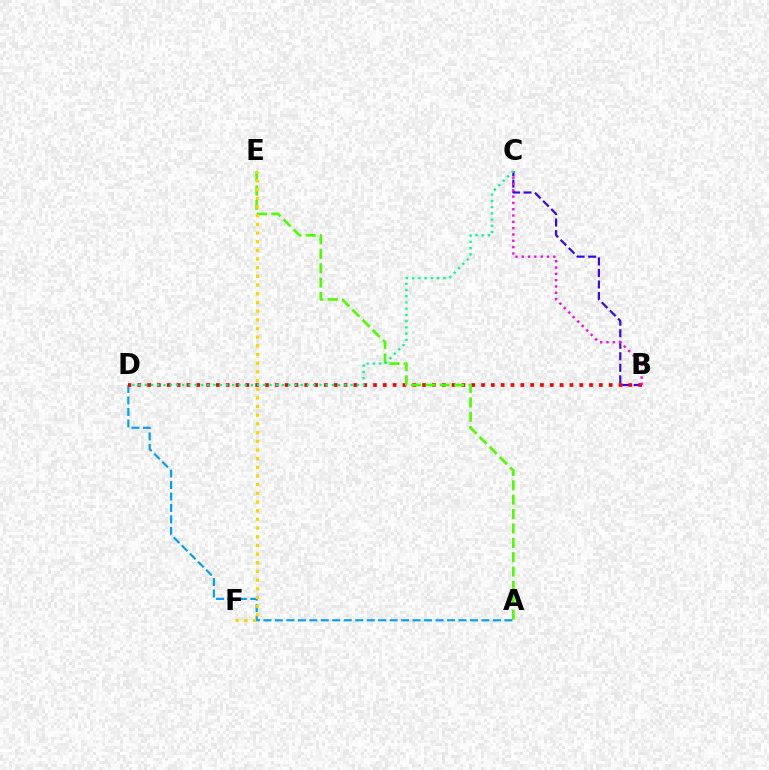{('B', 'C'): [{'color': '#3700ff', 'line_style': 'dashed', 'thickness': 1.57}, {'color': '#ff00ed', 'line_style': 'dotted', 'thickness': 1.72}], ('A', 'D'): [{'color': '#009eff', 'line_style': 'dashed', 'thickness': 1.56}], ('B', 'D'): [{'color': '#ff0000', 'line_style': 'dotted', 'thickness': 2.67}], ('A', 'E'): [{'color': '#4fff00', 'line_style': 'dashed', 'thickness': 1.95}], ('E', 'F'): [{'color': '#ffd500', 'line_style': 'dotted', 'thickness': 2.36}], ('C', 'D'): [{'color': '#00ff86', 'line_style': 'dotted', 'thickness': 1.69}]}